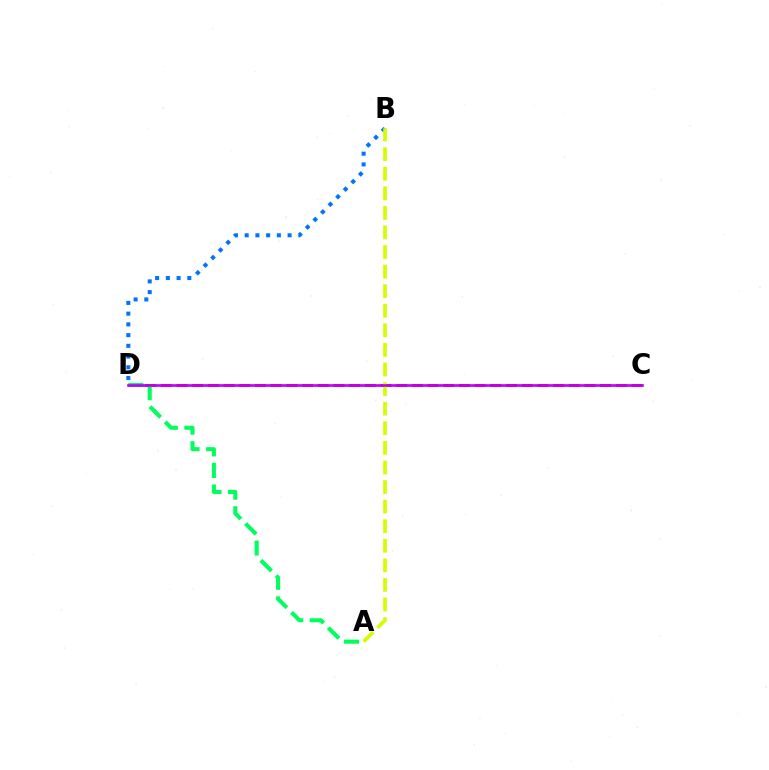{('B', 'D'): [{'color': '#0074ff', 'line_style': 'dotted', 'thickness': 2.91}], ('C', 'D'): [{'color': '#ff0000', 'line_style': 'dashed', 'thickness': 2.13}, {'color': '#b900ff', 'line_style': 'solid', 'thickness': 1.88}], ('A', 'B'): [{'color': '#d1ff00', 'line_style': 'dashed', 'thickness': 2.66}], ('A', 'D'): [{'color': '#00ff5c', 'line_style': 'dashed', 'thickness': 2.93}]}